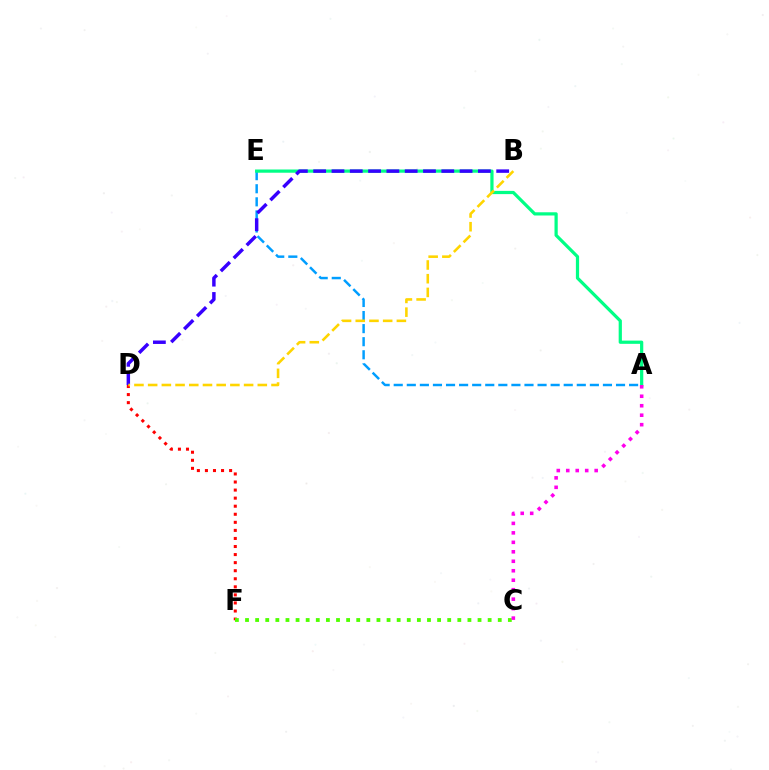{('D', 'F'): [{'color': '#ff0000', 'line_style': 'dotted', 'thickness': 2.19}], ('A', 'E'): [{'color': '#009eff', 'line_style': 'dashed', 'thickness': 1.78}, {'color': '#00ff86', 'line_style': 'solid', 'thickness': 2.32}], ('C', 'F'): [{'color': '#4fff00', 'line_style': 'dotted', 'thickness': 2.75}], ('B', 'D'): [{'color': '#3700ff', 'line_style': 'dashed', 'thickness': 2.49}, {'color': '#ffd500', 'line_style': 'dashed', 'thickness': 1.86}], ('A', 'C'): [{'color': '#ff00ed', 'line_style': 'dotted', 'thickness': 2.57}]}